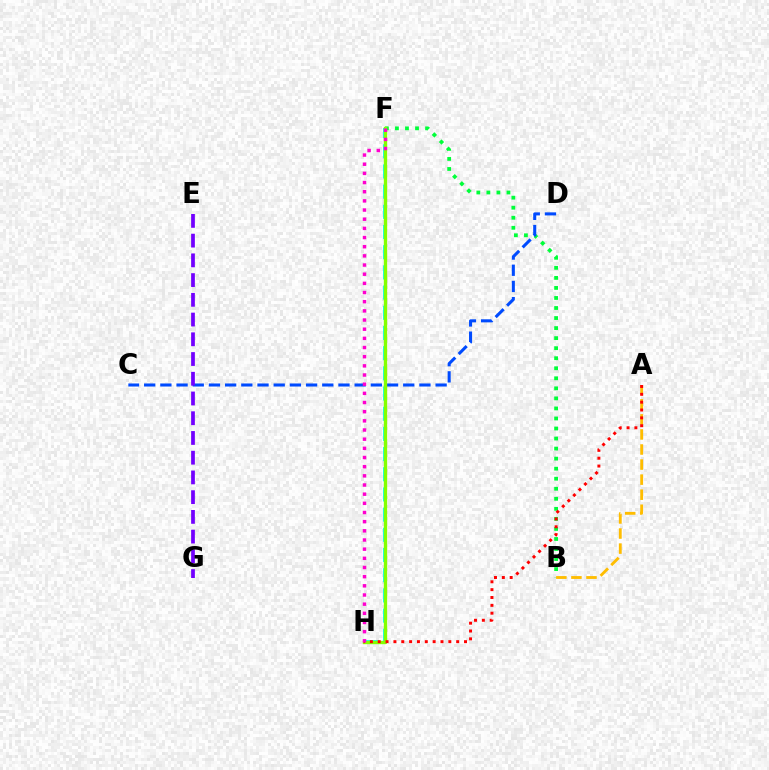{('B', 'F'): [{'color': '#00ff39', 'line_style': 'dotted', 'thickness': 2.73}], ('F', 'H'): [{'color': '#00fff6', 'line_style': 'dashed', 'thickness': 2.74}, {'color': '#84ff00', 'line_style': 'solid', 'thickness': 2.42}, {'color': '#ff00cf', 'line_style': 'dotted', 'thickness': 2.49}], ('A', 'B'): [{'color': '#ffbd00', 'line_style': 'dashed', 'thickness': 2.05}], ('C', 'D'): [{'color': '#004bff', 'line_style': 'dashed', 'thickness': 2.2}], ('E', 'G'): [{'color': '#7200ff', 'line_style': 'dashed', 'thickness': 2.68}], ('A', 'H'): [{'color': '#ff0000', 'line_style': 'dotted', 'thickness': 2.13}]}